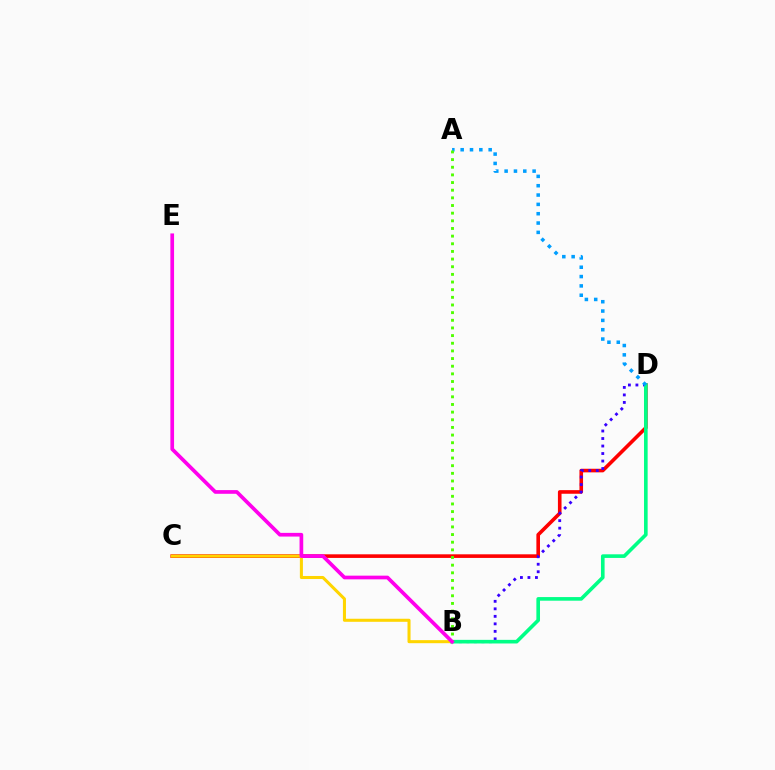{('C', 'D'): [{'color': '#ff0000', 'line_style': 'solid', 'thickness': 2.6}], ('B', 'C'): [{'color': '#ffd500', 'line_style': 'solid', 'thickness': 2.19}], ('B', 'D'): [{'color': '#3700ff', 'line_style': 'dotted', 'thickness': 2.04}, {'color': '#00ff86', 'line_style': 'solid', 'thickness': 2.61}], ('A', 'D'): [{'color': '#009eff', 'line_style': 'dotted', 'thickness': 2.54}], ('A', 'B'): [{'color': '#4fff00', 'line_style': 'dotted', 'thickness': 2.08}], ('B', 'E'): [{'color': '#ff00ed', 'line_style': 'solid', 'thickness': 2.66}]}